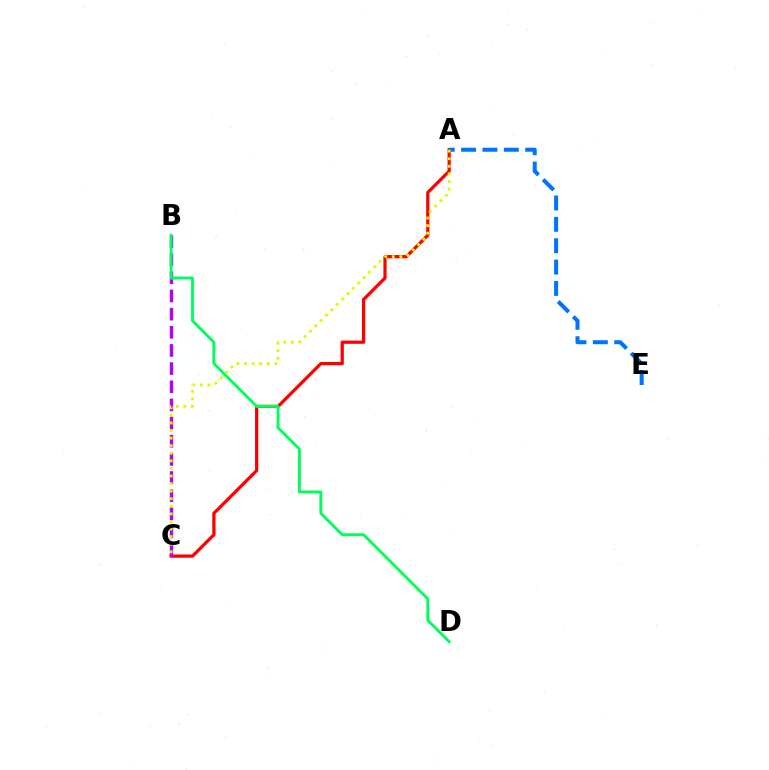{('A', 'C'): [{'color': '#ff0000', 'line_style': 'solid', 'thickness': 2.32}, {'color': '#d1ff00', 'line_style': 'dotted', 'thickness': 2.06}], ('B', 'C'): [{'color': '#b900ff', 'line_style': 'dashed', 'thickness': 2.47}], ('B', 'D'): [{'color': '#00ff5c', 'line_style': 'solid', 'thickness': 2.09}], ('A', 'E'): [{'color': '#0074ff', 'line_style': 'dashed', 'thickness': 2.9}]}